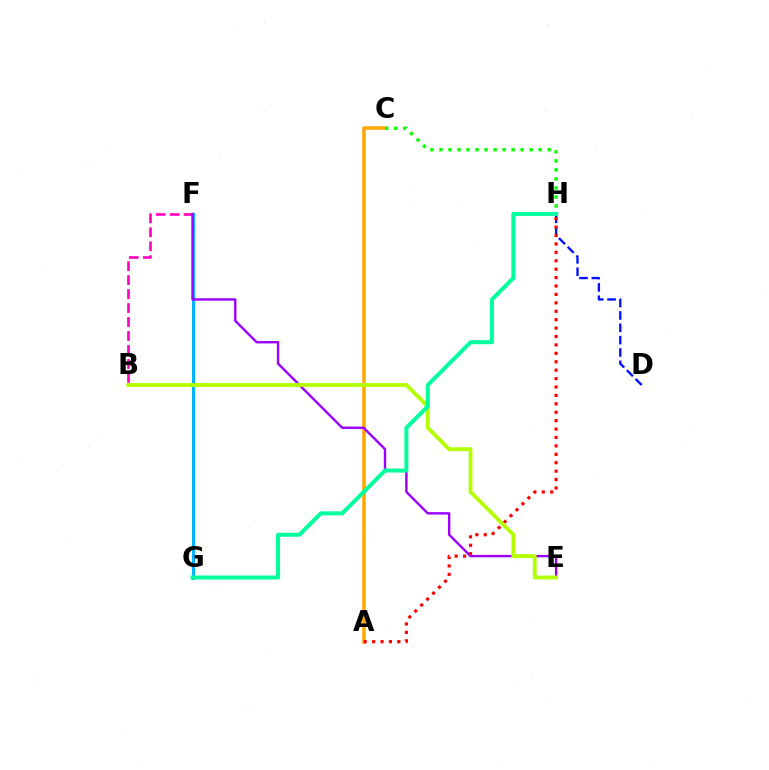{('A', 'C'): [{'color': '#ffa500', 'line_style': 'solid', 'thickness': 2.53}], ('F', 'G'): [{'color': '#00b5ff', 'line_style': 'solid', 'thickness': 2.17}], ('B', 'F'): [{'color': '#ff00bd', 'line_style': 'dashed', 'thickness': 1.9}], ('E', 'F'): [{'color': '#9b00ff', 'line_style': 'solid', 'thickness': 1.73}], ('D', 'H'): [{'color': '#0010ff', 'line_style': 'dashed', 'thickness': 1.68}], ('C', 'H'): [{'color': '#08ff00', 'line_style': 'dotted', 'thickness': 2.45}], ('A', 'H'): [{'color': '#ff0000', 'line_style': 'dotted', 'thickness': 2.29}], ('B', 'E'): [{'color': '#b3ff00', 'line_style': 'solid', 'thickness': 2.77}], ('G', 'H'): [{'color': '#00ff9d', 'line_style': 'solid', 'thickness': 2.89}]}